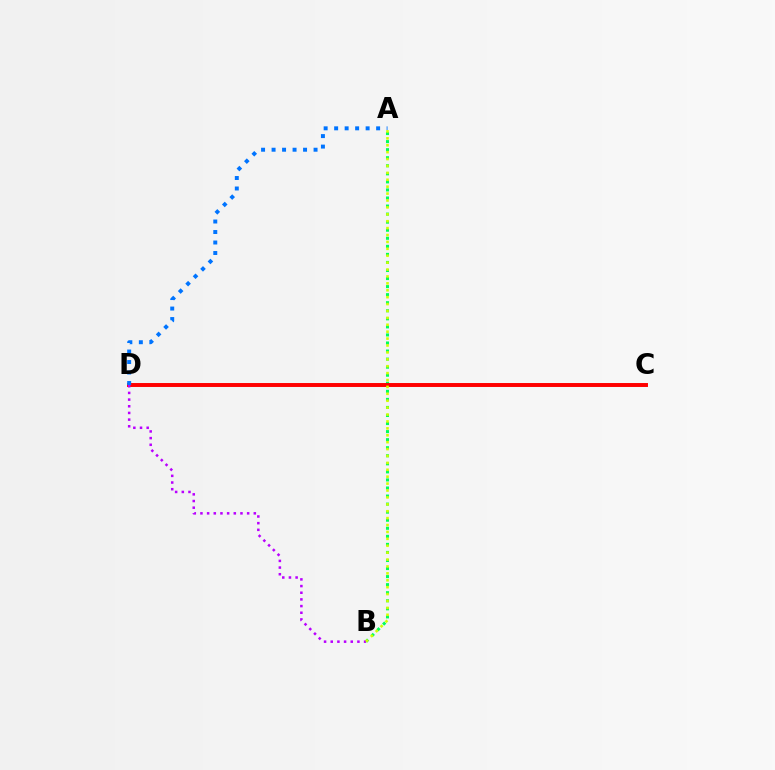{('A', 'B'): [{'color': '#00ff5c', 'line_style': 'dotted', 'thickness': 2.19}, {'color': '#d1ff00', 'line_style': 'dotted', 'thickness': 1.88}], ('C', 'D'): [{'color': '#ff0000', 'line_style': 'solid', 'thickness': 2.83}], ('B', 'D'): [{'color': '#b900ff', 'line_style': 'dotted', 'thickness': 1.81}], ('A', 'D'): [{'color': '#0074ff', 'line_style': 'dotted', 'thickness': 2.85}]}